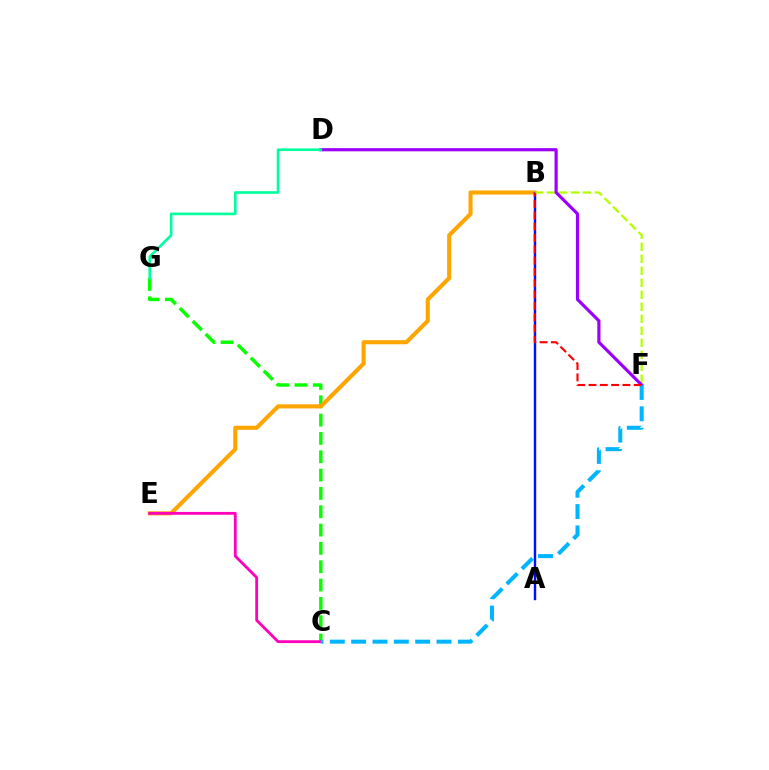{('C', 'G'): [{'color': '#08ff00', 'line_style': 'dashed', 'thickness': 2.49}], ('B', 'E'): [{'color': '#ffa500', 'line_style': 'solid', 'thickness': 2.94}], ('C', 'E'): [{'color': '#ff00bd', 'line_style': 'solid', 'thickness': 2.03}], ('A', 'B'): [{'color': '#0010ff', 'line_style': 'solid', 'thickness': 1.75}], ('B', 'F'): [{'color': '#b3ff00', 'line_style': 'dashed', 'thickness': 1.63}, {'color': '#ff0000', 'line_style': 'dashed', 'thickness': 1.54}], ('D', 'F'): [{'color': '#9b00ff', 'line_style': 'solid', 'thickness': 2.29}], ('C', 'F'): [{'color': '#00b5ff', 'line_style': 'dashed', 'thickness': 2.9}], ('D', 'G'): [{'color': '#00ff9d', 'line_style': 'solid', 'thickness': 1.92}]}